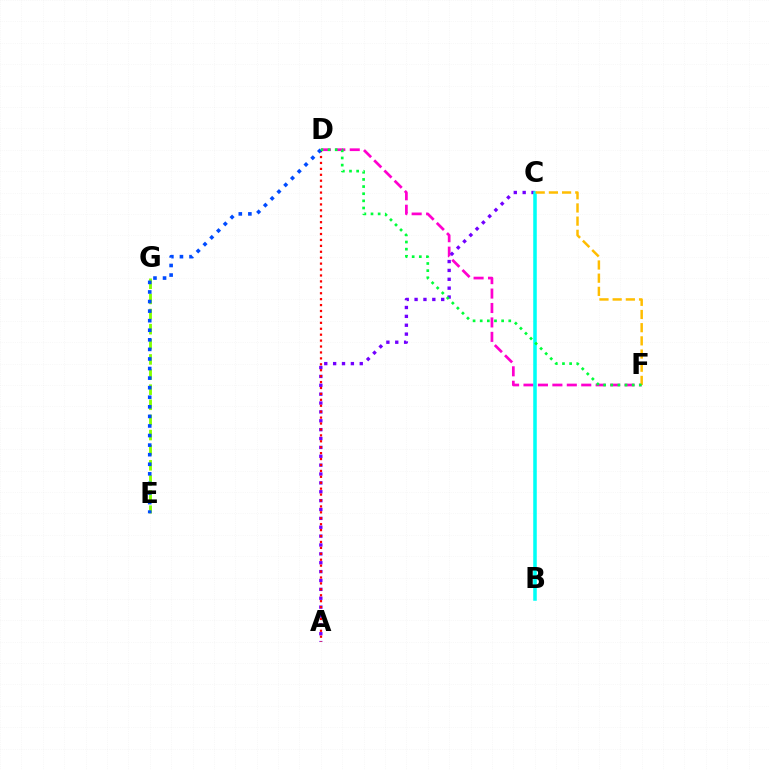{('D', 'F'): [{'color': '#ff00cf', 'line_style': 'dashed', 'thickness': 1.96}, {'color': '#00ff39', 'line_style': 'dotted', 'thickness': 1.94}], ('E', 'G'): [{'color': '#84ff00', 'line_style': 'dashed', 'thickness': 2.05}], ('A', 'C'): [{'color': '#7200ff', 'line_style': 'dotted', 'thickness': 2.41}], ('A', 'D'): [{'color': '#ff0000', 'line_style': 'dotted', 'thickness': 1.61}], ('B', 'C'): [{'color': '#00fff6', 'line_style': 'solid', 'thickness': 2.55}], ('C', 'F'): [{'color': '#ffbd00', 'line_style': 'dashed', 'thickness': 1.79}], ('D', 'E'): [{'color': '#004bff', 'line_style': 'dotted', 'thickness': 2.6}]}